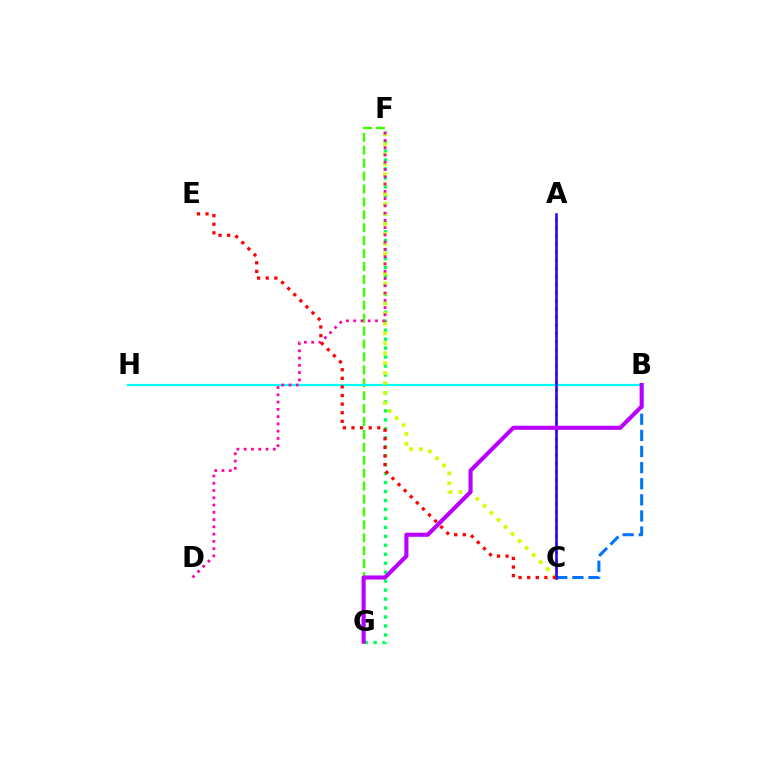{('F', 'G'): [{'color': '#00ff5c', 'line_style': 'dotted', 'thickness': 2.43}, {'color': '#3dff00', 'line_style': 'dashed', 'thickness': 1.75}], ('A', 'C'): [{'color': '#ff9400', 'line_style': 'dotted', 'thickness': 2.2}, {'color': '#2500ff', 'line_style': 'solid', 'thickness': 1.84}], ('B', 'C'): [{'color': '#0074ff', 'line_style': 'dashed', 'thickness': 2.19}], ('B', 'H'): [{'color': '#00fff6', 'line_style': 'solid', 'thickness': 1.58}], ('C', 'F'): [{'color': '#d1ff00', 'line_style': 'dotted', 'thickness': 2.7}], ('D', 'F'): [{'color': '#ff00ac', 'line_style': 'dotted', 'thickness': 1.97}], ('C', 'E'): [{'color': '#ff0000', 'line_style': 'dotted', 'thickness': 2.34}], ('B', 'G'): [{'color': '#b900ff', 'line_style': 'solid', 'thickness': 2.95}]}